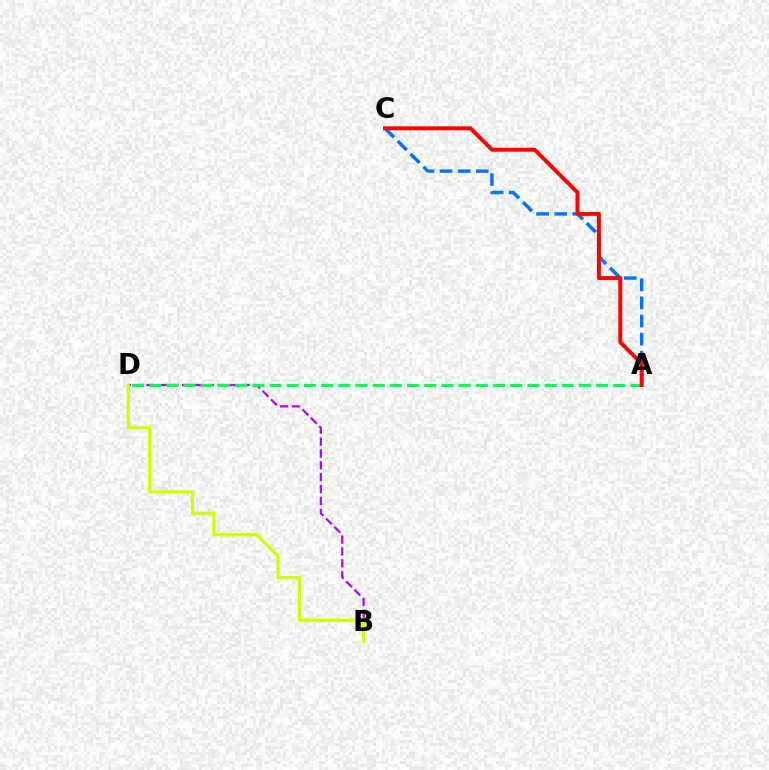{('A', 'C'): [{'color': '#0074ff', 'line_style': 'dashed', 'thickness': 2.46}, {'color': '#ff0000', 'line_style': 'solid', 'thickness': 2.85}], ('B', 'D'): [{'color': '#b900ff', 'line_style': 'dashed', 'thickness': 1.61}, {'color': '#d1ff00', 'line_style': 'solid', 'thickness': 2.31}], ('A', 'D'): [{'color': '#00ff5c', 'line_style': 'dashed', 'thickness': 2.34}]}